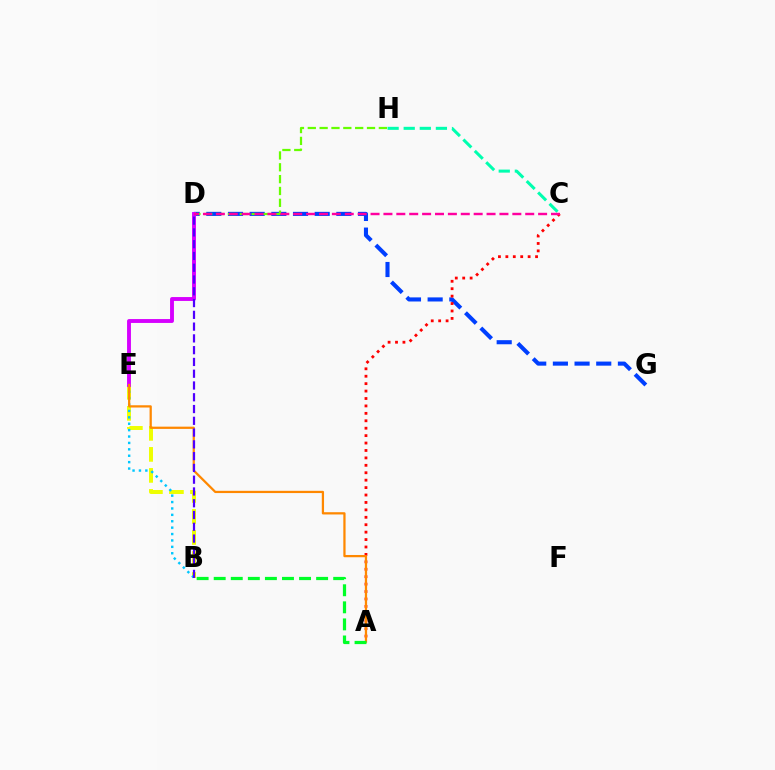{('B', 'E'): [{'color': '#eeff00', 'line_style': 'dashed', 'thickness': 2.85}, {'color': '#00c7ff', 'line_style': 'dotted', 'thickness': 1.74}], ('D', 'G'): [{'color': '#003fff', 'line_style': 'dashed', 'thickness': 2.94}], ('D', 'H'): [{'color': '#66ff00', 'line_style': 'dashed', 'thickness': 1.61}], ('C', 'H'): [{'color': '#00ffaf', 'line_style': 'dashed', 'thickness': 2.19}], ('A', 'C'): [{'color': '#ff0000', 'line_style': 'dotted', 'thickness': 2.02}], ('D', 'E'): [{'color': '#d600ff', 'line_style': 'solid', 'thickness': 2.79}], ('A', 'E'): [{'color': '#ff8800', 'line_style': 'solid', 'thickness': 1.62}], ('A', 'B'): [{'color': '#00ff27', 'line_style': 'dashed', 'thickness': 2.32}], ('C', 'D'): [{'color': '#ff00a0', 'line_style': 'dashed', 'thickness': 1.75}], ('B', 'D'): [{'color': '#4f00ff', 'line_style': 'dashed', 'thickness': 1.6}]}